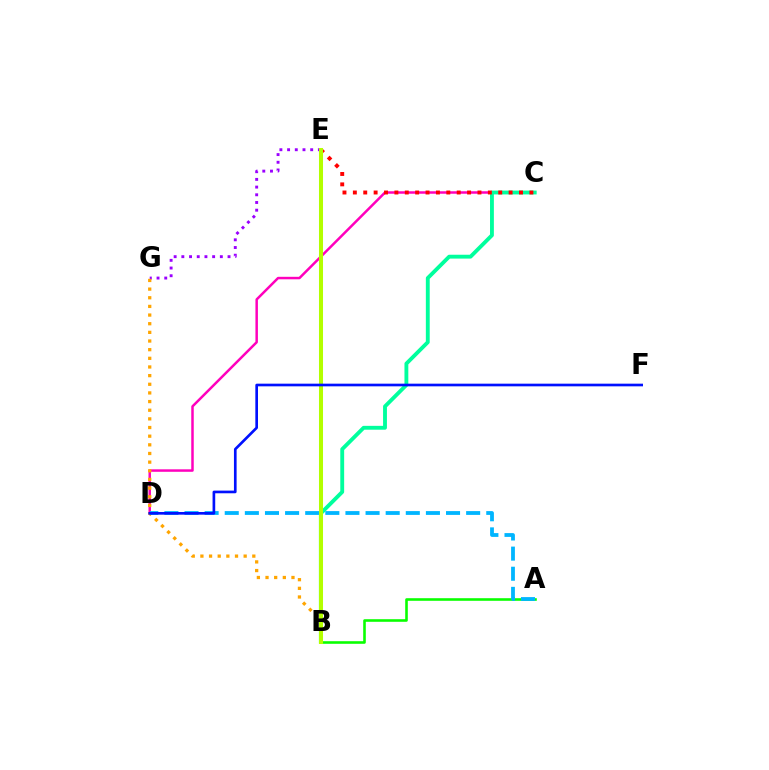{('A', 'B'): [{'color': '#08ff00', 'line_style': 'solid', 'thickness': 1.87}], ('C', 'D'): [{'color': '#ff00bd', 'line_style': 'solid', 'thickness': 1.79}], ('B', 'C'): [{'color': '#00ff9d', 'line_style': 'solid', 'thickness': 2.78}], ('C', 'E'): [{'color': '#ff0000', 'line_style': 'dotted', 'thickness': 2.82}], ('E', 'G'): [{'color': '#9b00ff', 'line_style': 'dotted', 'thickness': 2.09}], ('B', 'G'): [{'color': '#ffa500', 'line_style': 'dotted', 'thickness': 2.35}], ('A', 'D'): [{'color': '#00b5ff', 'line_style': 'dashed', 'thickness': 2.73}], ('B', 'E'): [{'color': '#b3ff00', 'line_style': 'solid', 'thickness': 2.9}], ('D', 'F'): [{'color': '#0010ff', 'line_style': 'solid', 'thickness': 1.92}]}